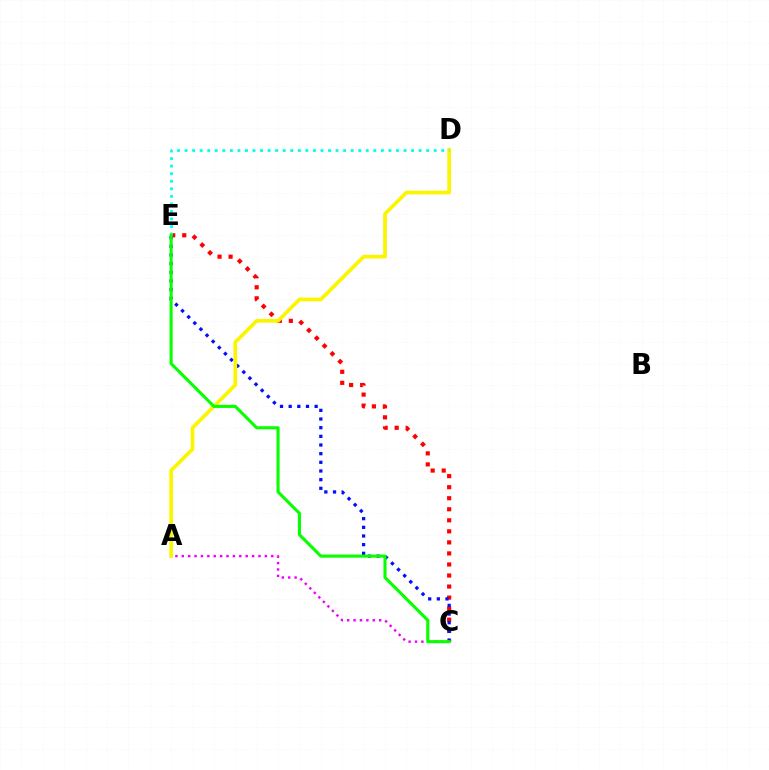{('A', 'C'): [{'color': '#ee00ff', 'line_style': 'dotted', 'thickness': 1.74}], ('C', 'E'): [{'color': '#ff0000', 'line_style': 'dotted', 'thickness': 3.0}, {'color': '#0010ff', 'line_style': 'dotted', 'thickness': 2.35}, {'color': '#08ff00', 'line_style': 'solid', 'thickness': 2.23}], ('A', 'D'): [{'color': '#fcf500', 'line_style': 'solid', 'thickness': 2.67}], ('D', 'E'): [{'color': '#00fff6', 'line_style': 'dotted', 'thickness': 2.05}]}